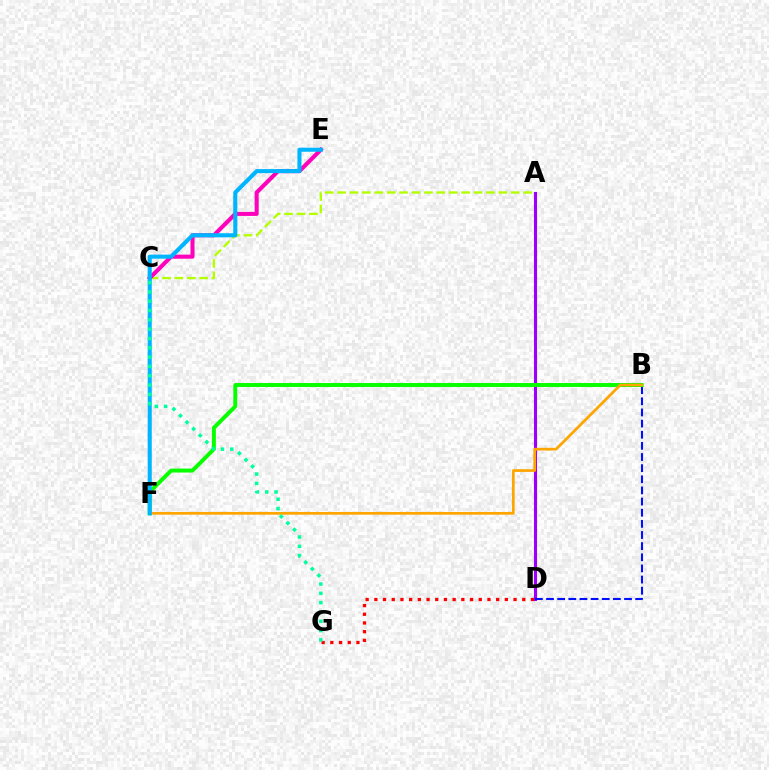{('A', 'C'): [{'color': '#b3ff00', 'line_style': 'dashed', 'thickness': 1.68}], ('A', 'D'): [{'color': '#9b00ff', 'line_style': 'solid', 'thickness': 2.23}], ('B', 'D'): [{'color': '#0010ff', 'line_style': 'dashed', 'thickness': 1.51}], ('D', 'G'): [{'color': '#ff0000', 'line_style': 'dotted', 'thickness': 2.36}], ('B', 'F'): [{'color': '#08ff00', 'line_style': 'solid', 'thickness': 2.84}, {'color': '#ffa500', 'line_style': 'solid', 'thickness': 1.95}], ('C', 'E'): [{'color': '#ff00bd', 'line_style': 'solid', 'thickness': 2.93}], ('E', 'F'): [{'color': '#00b5ff', 'line_style': 'solid', 'thickness': 2.93}], ('C', 'G'): [{'color': '#00ff9d', 'line_style': 'dotted', 'thickness': 2.53}]}